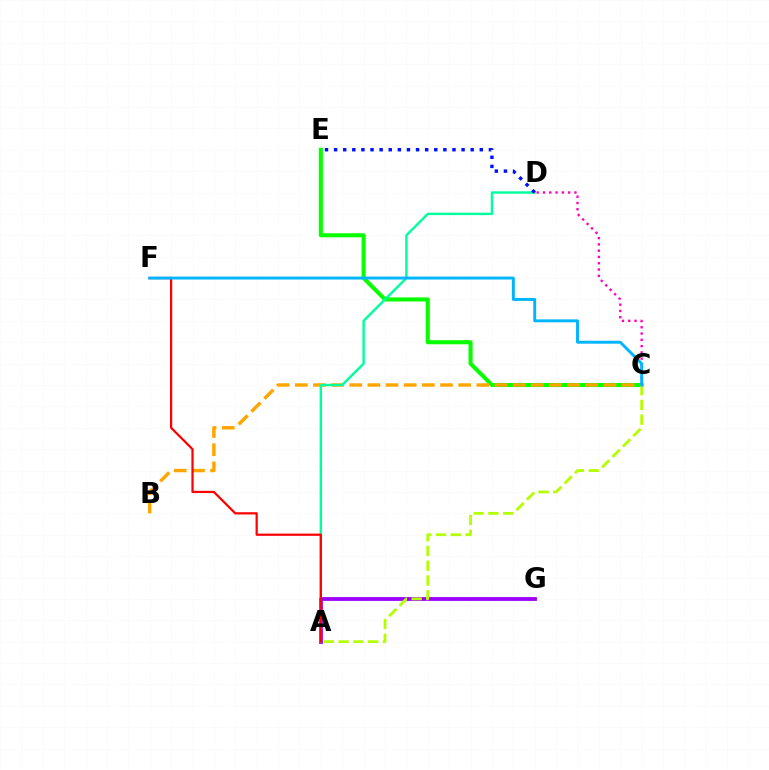{('C', 'E'): [{'color': '#08ff00', 'line_style': 'solid', 'thickness': 2.93}], ('B', 'C'): [{'color': '#ffa500', 'line_style': 'dashed', 'thickness': 2.47}], ('A', 'G'): [{'color': '#9b00ff', 'line_style': 'solid', 'thickness': 2.74}], ('A', 'D'): [{'color': '#00ff9d', 'line_style': 'solid', 'thickness': 1.74}], ('C', 'D'): [{'color': '#ff00bd', 'line_style': 'dotted', 'thickness': 1.71}], ('A', 'F'): [{'color': '#ff0000', 'line_style': 'solid', 'thickness': 1.6}], ('A', 'C'): [{'color': '#b3ff00', 'line_style': 'dashed', 'thickness': 2.0}], ('D', 'E'): [{'color': '#0010ff', 'line_style': 'dotted', 'thickness': 2.47}], ('C', 'F'): [{'color': '#00b5ff', 'line_style': 'solid', 'thickness': 2.11}]}